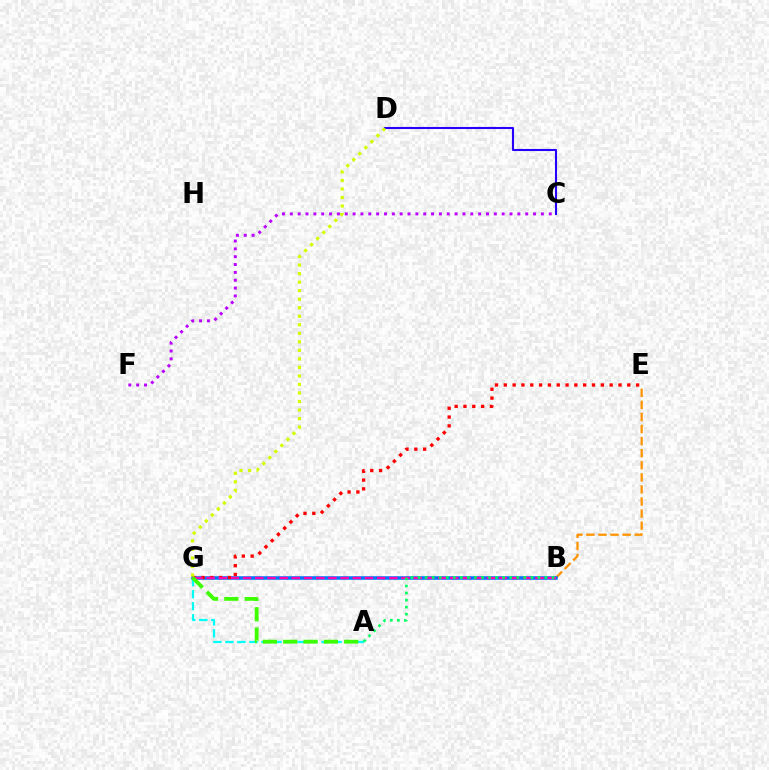{('B', 'E'): [{'color': '#ff9400', 'line_style': 'dashed', 'thickness': 1.64}], ('B', 'G'): [{'color': '#0074ff', 'line_style': 'solid', 'thickness': 2.55}, {'color': '#ff00ac', 'line_style': 'dashed', 'thickness': 1.66}], ('E', 'G'): [{'color': '#ff0000', 'line_style': 'dotted', 'thickness': 2.4}], ('A', 'G'): [{'color': '#00fff6', 'line_style': 'dashed', 'thickness': 1.63}, {'color': '#3dff00', 'line_style': 'dashed', 'thickness': 2.76}], ('C', 'D'): [{'color': '#2500ff', 'line_style': 'solid', 'thickness': 1.5}], ('D', 'G'): [{'color': '#d1ff00', 'line_style': 'dotted', 'thickness': 2.32}], ('A', 'B'): [{'color': '#00ff5c', 'line_style': 'dotted', 'thickness': 1.92}], ('C', 'F'): [{'color': '#b900ff', 'line_style': 'dotted', 'thickness': 2.13}]}